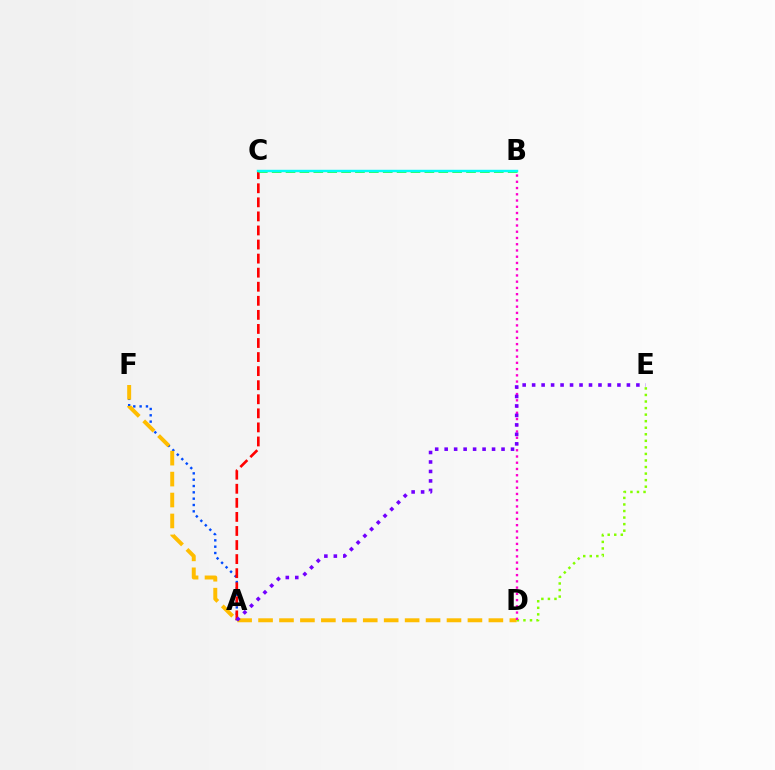{('D', 'E'): [{'color': '#84ff00', 'line_style': 'dotted', 'thickness': 1.78}], ('A', 'F'): [{'color': '#004bff', 'line_style': 'dotted', 'thickness': 1.72}], ('D', 'F'): [{'color': '#ffbd00', 'line_style': 'dashed', 'thickness': 2.84}], ('A', 'C'): [{'color': '#ff0000', 'line_style': 'dashed', 'thickness': 1.91}], ('B', 'C'): [{'color': '#00ff39', 'line_style': 'dashed', 'thickness': 1.89}, {'color': '#00fff6', 'line_style': 'solid', 'thickness': 1.75}], ('B', 'D'): [{'color': '#ff00cf', 'line_style': 'dotted', 'thickness': 1.7}], ('A', 'E'): [{'color': '#7200ff', 'line_style': 'dotted', 'thickness': 2.57}]}